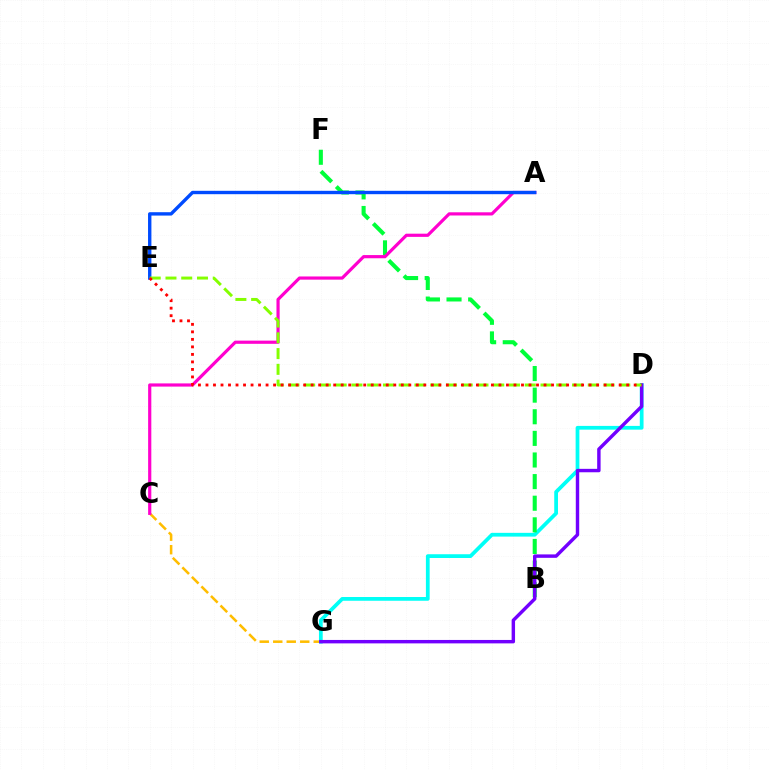{('C', 'G'): [{'color': '#ffbd00', 'line_style': 'dashed', 'thickness': 1.83}], ('D', 'G'): [{'color': '#00fff6', 'line_style': 'solid', 'thickness': 2.7}, {'color': '#7200ff', 'line_style': 'solid', 'thickness': 2.46}], ('B', 'F'): [{'color': '#00ff39', 'line_style': 'dashed', 'thickness': 2.94}], ('A', 'C'): [{'color': '#ff00cf', 'line_style': 'solid', 'thickness': 2.29}], ('A', 'E'): [{'color': '#004bff', 'line_style': 'solid', 'thickness': 2.43}], ('D', 'E'): [{'color': '#84ff00', 'line_style': 'dashed', 'thickness': 2.14}, {'color': '#ff0000', 'line_style': 'dotted', 'thickness': 2.04}]}